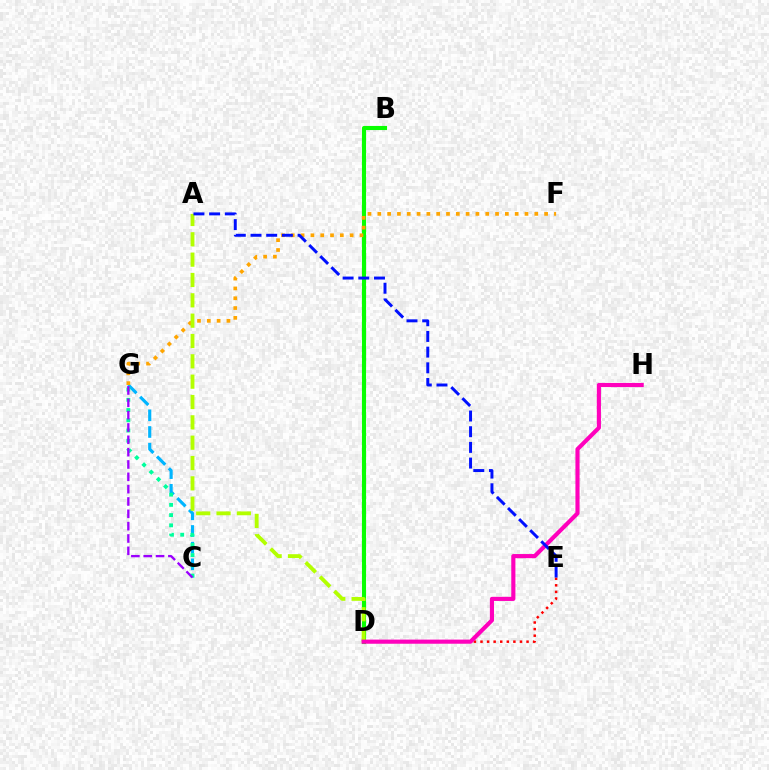{('C', 'G'): [{'color': '#00b5ff', 'line_style': 'dashed', 'thickness': 2.26}, {'color': '#00ff9d', 'line_style': 'dotted', 'thickness': 2.78}, {'color': '#9b00ff', 'line_style': 'dashed', 'thickness': 1.68}], ('D', 'E'): [{'color': '#ff0000', 'line_style': 'dotted', 'thickness': 1.79}], ('B', 'D'): [{'color': '#08ff00', 'line_style': 'solid', 'thickness': 2.96}], ('F', 'G'): [{'color': '#ffa500', 'line_style': 'dotted', 'thickness': 2.67}], ('A', 'D'): [{'color': '#b3ff00', 'line_style': 'dashed', 'thickness': 2.76}], ('D', 'H'): [{'color': '#ff00bd', 'line_style': 'solid', 'thickness': 2.97}], ('A', 'E'): [{'color': '#0010ff', 'line_style': 'dashed', 'thickness': 2.13}]}